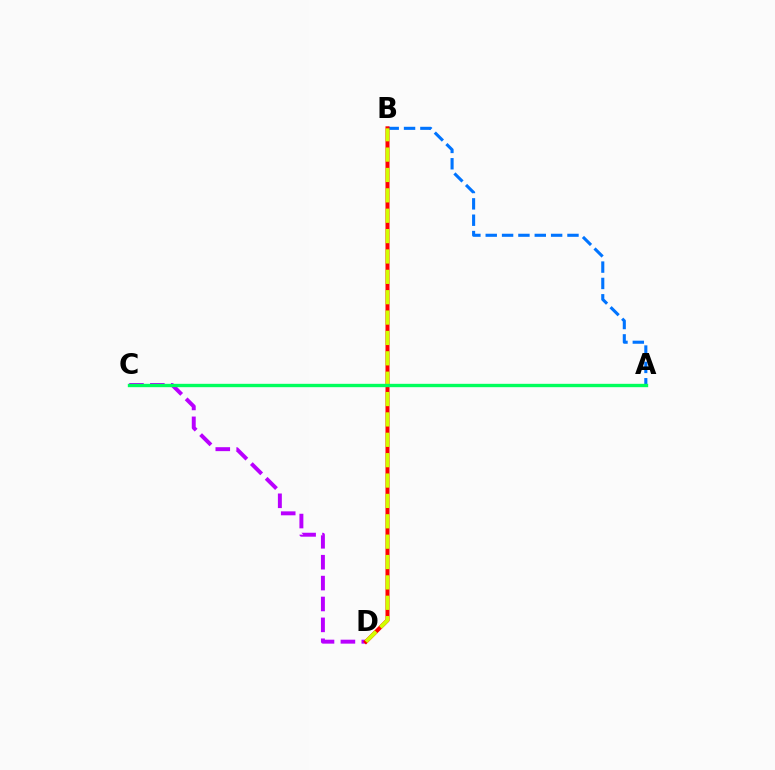{('A', 'B'): [{'color': '#0074ff', 'line_style': 'dashed', 'thickness': 2.22}], ('C', 'D'): [{'color': '#b900ff', 'line_style': 'dashed', 'thickness': 2.84}], ('B', 'D'): [{'color': '#ff0000', 'line_style': 'solid', 'thickness': 2.9}, {'color': '#d1ff00', 'line_style': 'dashed', 'thickness': 2.77}], ('A', 'C'): [{'color': '#00ff5c', 'line_style': 'solid', 'thickness': 2.42}]}